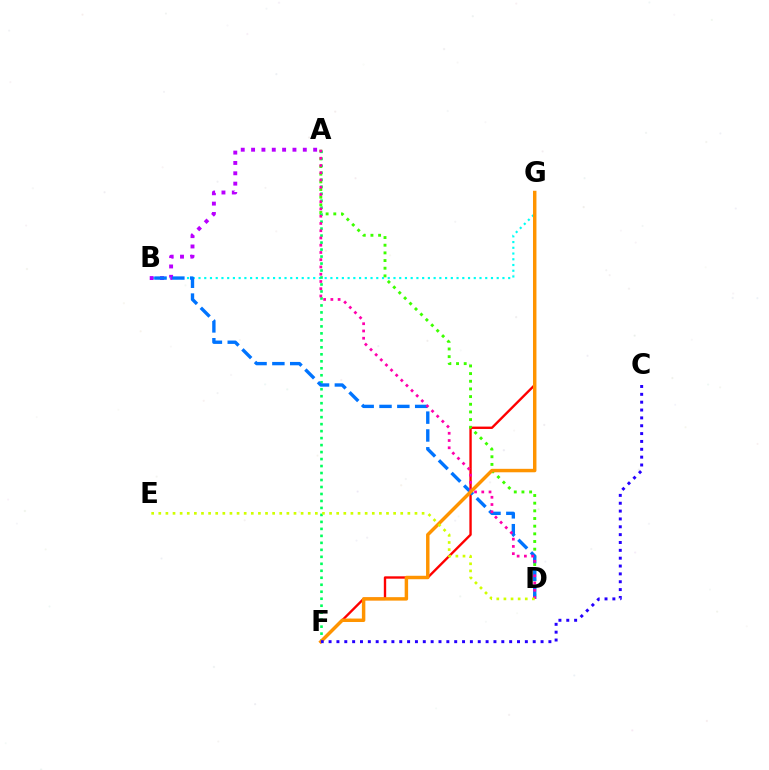{('B', 'G'): [{'color': '#00fff6', 'line_style': 'dotted', 'thickness': 1.56}], ('F', 'G'): [{'color': '#ff0000', 'line_style': 'solid', 'thickness': 1.71}, {'color': '#ff9400', 'line_style': 'solid', 'thickness': 2.49}], ('A', 'D'): [{'color': '#3dff00', 'line_style': 'dotted', 'thickness': 2.08}, {'color': '#ff00ac', 'line_style': 'dotted', 'thickness': 1.97}], ('A', 'B'): [{'color': '#b900ff', 'line_style': 'dotted', 'thickness': 2.81}], ('A', 'F'): [{'color': '#00ff5c', 'line_style': 'dotted', 'thickness': 1.9}], ('B', 'D'): [{'color': '#0074ff', 'line_style': 'dashed', 'thickness': 2.42}], ('C', 'F'): [{'color': '#2500ff', 'line_style': 'dotted', 'thickness': 2.13}], ('D', 'E'): [{'color': '#d1ff00', 'line_style': 'dotted', 'thickness': 1.93}]}